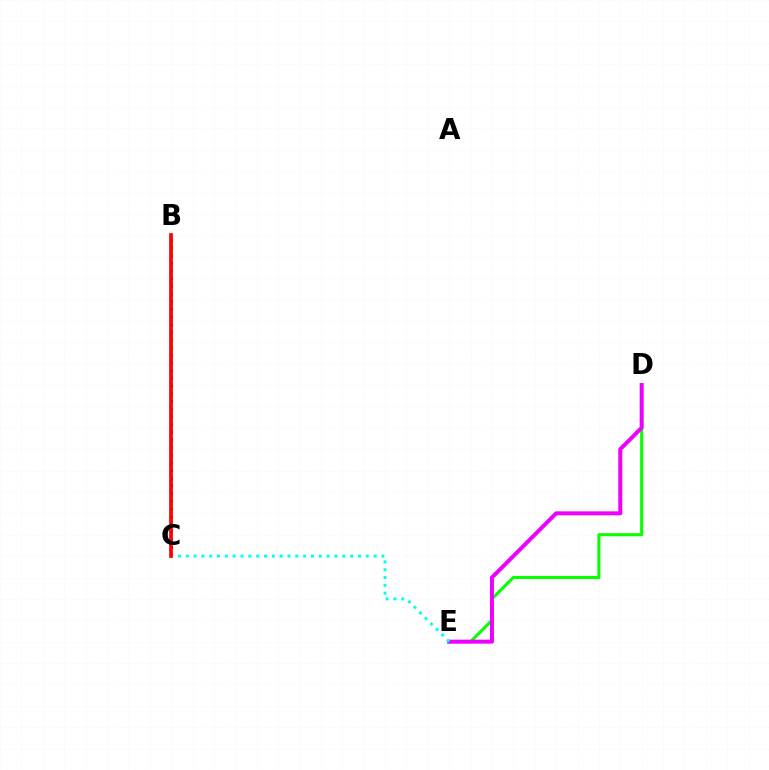{('B', 'C'): [{'color': '#fcf500', 'line_style': 'dashed', 'thickness': 1.82}, {'color': '#0010ff', 'line_style': 'dotted', 'thickness': 2.09}, {'color': '#ff0000', 'line_style': 'solid', 'thickness': 2.65}], ('D', 'E'): [{'color': '#08ff00', 'line_style': 'solid', 'thickness': 2.21}, {'color': '#ee00ff', 'line_style': 'solid', 'thickness': 2.88}], ('C', 'E'): [{'color': '#00fff6', 'line_style': 'dotted', 'thickness': 2.13}]}